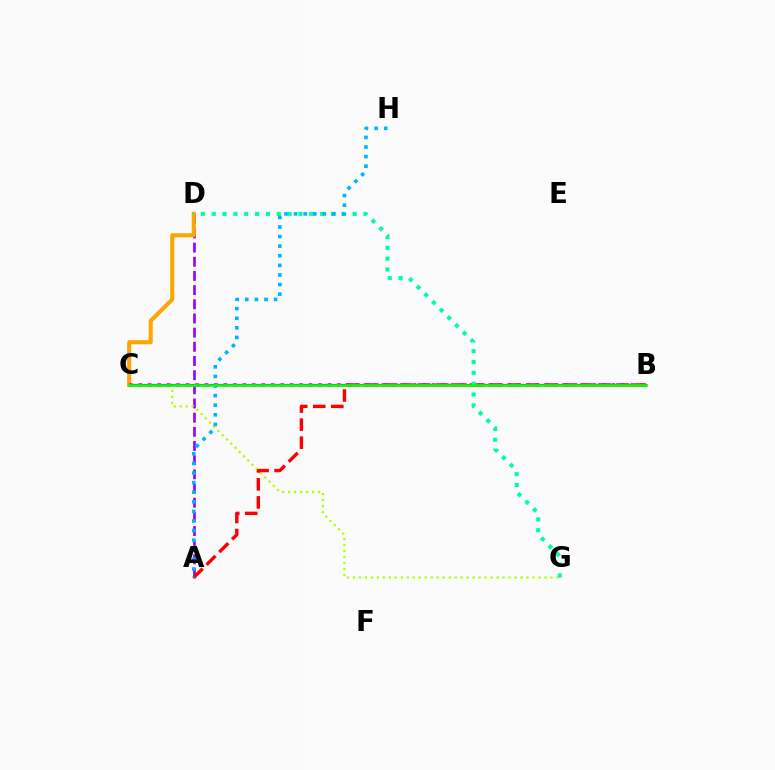{('A', 'D'): [{'color': '#9b00ff', 'line_style': 'dashed', 'thickness': 1.93}], ('C', 'G'): [{'color': '#b3ff00', 'line_style': 'dotted', 'thickness': 1.63}], ('B', 'C'): [{'color': '#0010ff', 'line_style': 'solid', 'thickness': 1.57}, {'color': '#ff00bd', 'line_style': 'dotted', 'thickness': 2.57}, {'color': '#08ff00', 'line_style': 'solid', 'thickness': 1.9}], ('C', 'D'): [{'color': '#ffa500', 'line_style': 'solid', 'thickness': 2.92}], ('A', 'B'): [{'color': '#ff0000', 'line_style': 'dashed', 'thickness': 2.45}], ('D', 'G'): [{'color': '#00ff9d', 'line_style': 'dotted', 'thickness': 2.94}], ('A', 'H'): [{'color': '#00b5ff', 'line_style': 'dotted', 'thickness': 2.61}]}